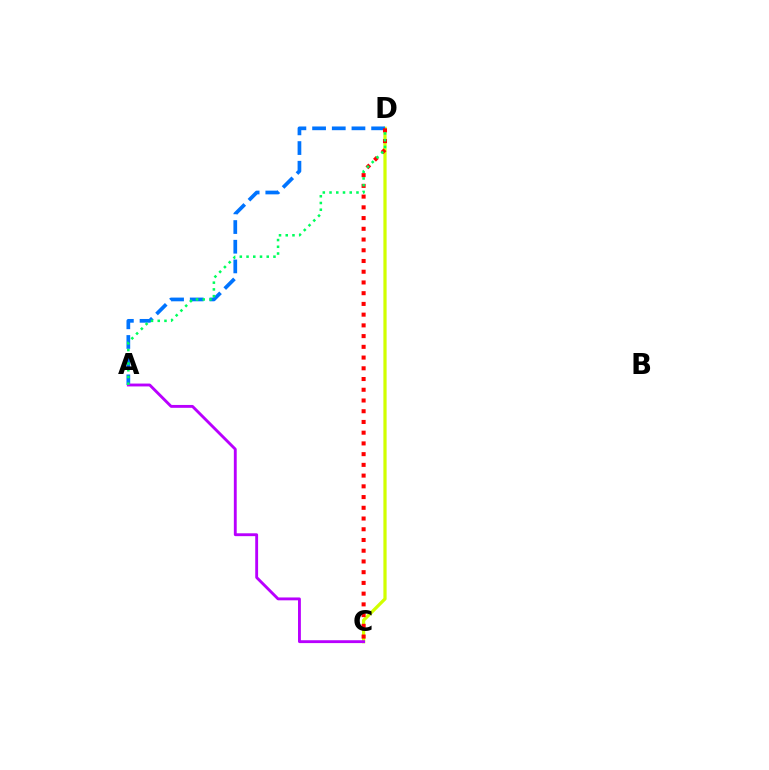{('C', 'D'): [{'color': '#d1ff00', 'line_style': 'solid', 'thickness': 2.32}, {'color': '#ff0000', 'line_style': 'dotted', 'thickness': 2.92}], ('A', 'D'): [{'color': '#0074ff', 'line_style': 'dashed', 'thickness': 2.67}, {'color': '#00ff5c', 'line_style': 'dotted', 'thickness': 1.83}], ('A', 'C'): [{'color': '#b900ff', 'line_style': 'solid', 'thickness': 2.06}]}